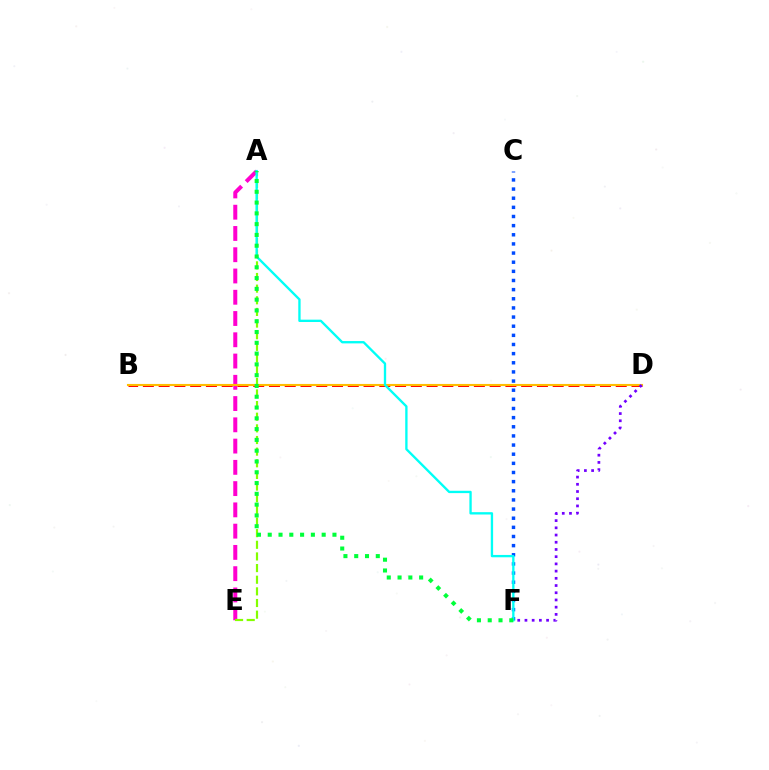{('A', 'E'): [{'color': '#ff00cf', 'line_style': 'dashed', 'thickness': 2.89}, {'color': '#84ff00', 'line_style': 'dashed', 'thickness': 1.58}], ('B', 'D'): [{'color': '#ff0000', 'line_style': 'dashed', 'thickness': 2.14}, {'color': '#ffbd00', 'line_style': 'solid', 'thickness': 1.52}], ('C', 'F'): [{'color': '#004bff', 'line_style': 'dotted', 'thickness': 2.48}], ('A', 'F'): [{'color': '#00fff6', 'line_style': 'solid', 'thickness': 1.68}, {'color': '#00ff39', 'line_style': 'dotted', 'thickness': 2.93}], ('D', 'F'): [{'color': '#7200ff', 'line_style': 'dotted', 'thickness': 1.96}]}